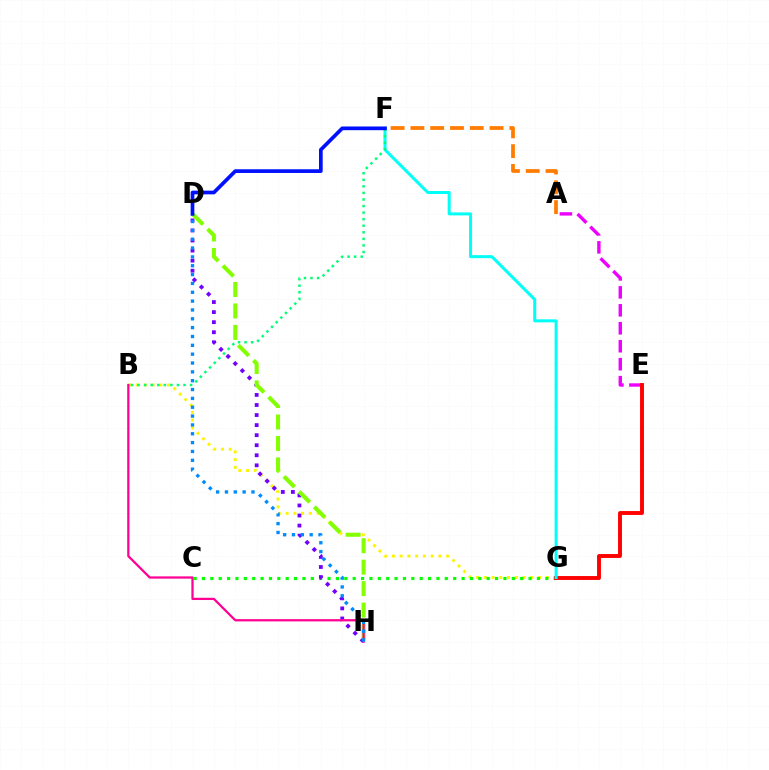{('A', 'F'): [{'color': '#ff7c00', 'line_style': 'dashed', 'thickness': 2.69}], ('A', 'E'): [{'color': '#ee00ff', 'line_style': 'dashed', 'thickness': 2.44}], ('B', 'G'): [{'color': '#fcf500', 'line_style': 'dotted', 'thickness': 2.11}], ('C', 'G'): [{'color': '#08ff00', 'line_style': 'dotted', 'thickness': 2.28}], ('D', 'H'): [{'color': '#7200ff', 'line_style': 'dotted', 'thickness': 2.73}, {'color': '#84ff00', 'line_style': 'dashed', 'thickness': 2.92}, {'color': '#008cff', 'line_style': 'dotted', 'thickness': 2.4}], ('E', 'G'): [{'color': '#ff0000', 'line_style': 'solid', 'thickness': 2.81}], ('B', 'H'): [{'color': '#ff0094', 'line_style': 'solid', 'thickness': 1.62}], ('F', 'G'): [{'color': '#00fff6', 'line_style': 'solid', 'thickness': 2.17}], ('B', 'F'): [{'color': '#00ff74', 'line_style': 'dotted', 'thickness': 1.78}], ('D', 'F'): [{'color': '#0010ff', 'line_style': 'solid', 'thickness': 2.66}]}